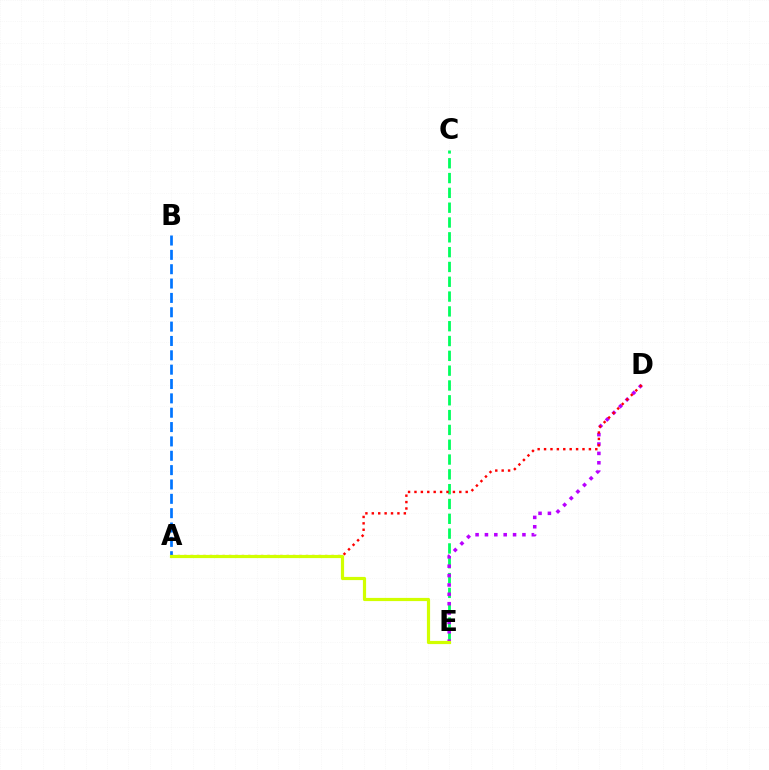{('A', 'B'): [{'color': '#0074ff', 'line_style': 'dashed', 'thickness': 1.95}], ('C', 'E'): [{'color': '#00ff5c', 'line_style': 'dashed', 'thickness': 2.01}], ('D', 'E'): [{'color': '#b900ff', 'line_style': 'dotted', 'thickness': 2.55}], ('A', 'D'): [{'color': '#ff0000', 'line_style': 'dotted', 'thickness': 1.74}], ('A', 'E'): [{'color': '#d1ff00', 'line_style': 'solid', 'thickness': 2.29}]}